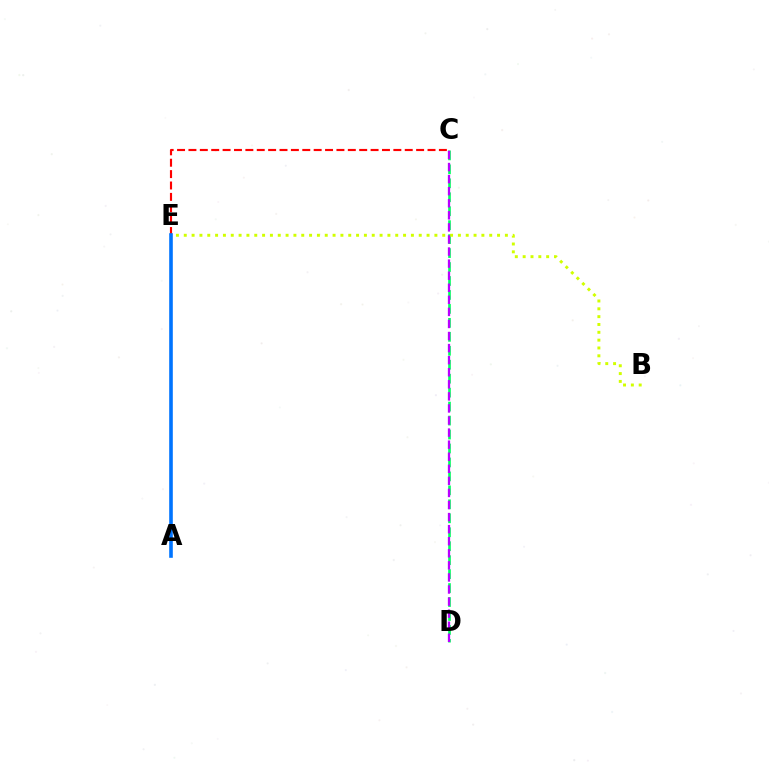{('C', 'D'): [{'color': '#00ff5c', 'line_style': 'dashed', 'thickness': 1.9}, {'color': '#b900ff', 'line_style': 'dashed', 'thickness': 1.64}], ('C', 'E'): [{'color': '#ff0000', 'line_style': 'dashed', 'thickness': 1.55}], ('A', 'E'): [{'color': '#0074ff', 'line_style': 'solid', 'thickness': 2.6}], ('B', 'E'): [{'color': '#d1ff00', 'line_style': 'dotted', 'thickness': 2.13}]}